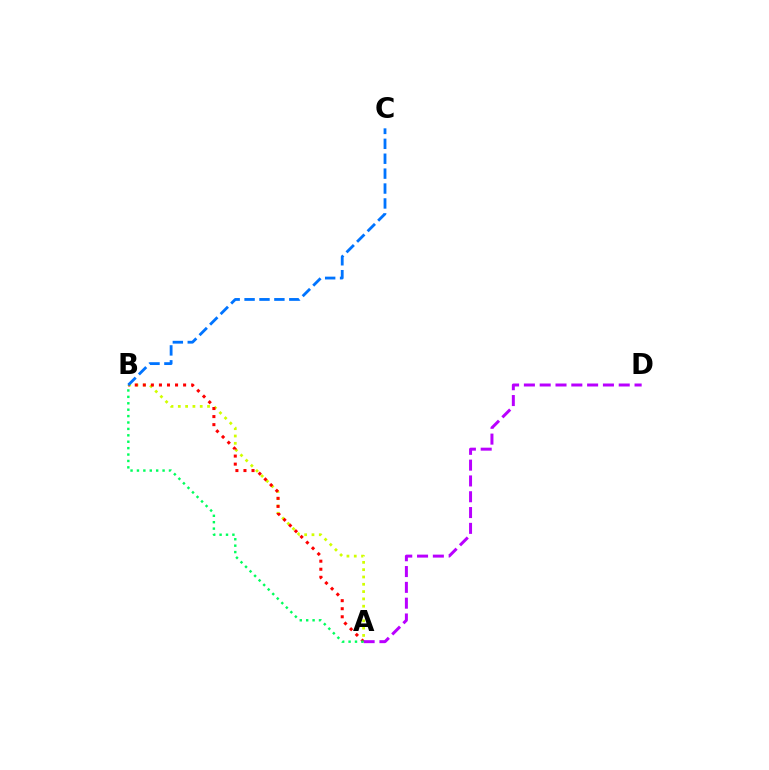{('A', 'B'): [{'color': '#d1ff00', 'line_style': 'dotted', 'thickness': 1.99}, {'color': '#ff0000', 'line_style': 'dotted', 'thickness': 2.19}, {'color': '#00ff5c', 'line_style': 'dotted', 'thickness': 1.74}], ('A', 'D'): [{'color': '#b900ff', 'line_style': 'dashed', 'thickness': 2.15}], ('B', 'C'): [{'color': '#0074ff', 'line_style': 'dashed', 'thickness': 2.03}]}